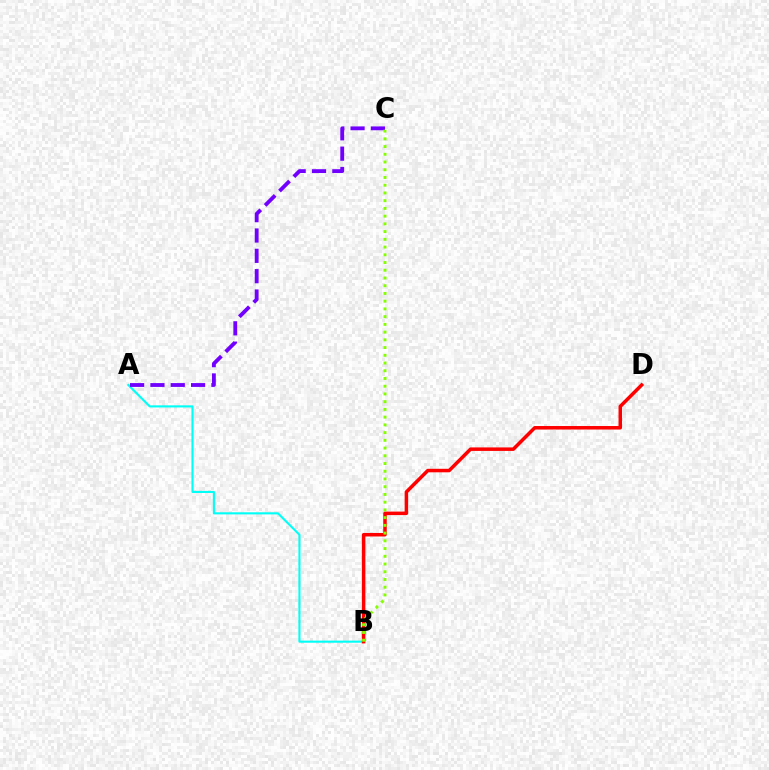{('A', 'B'): [{'color': '#00fff6', 'line_style': 'solid', 'thickness': 1.51}], ('A', 'C'): [{'color': '#7200ff', 'line_style': 'dashed', 'thickness': 2.76}], ('B', 'D'): [{'color': '#ff0000', 'line_style': 'solid', 'thickness': 2.53}], ('B', 'C'): [{'color': '#84ff00', 'line_style': 'dotted', 'thickness': 2.1}]}